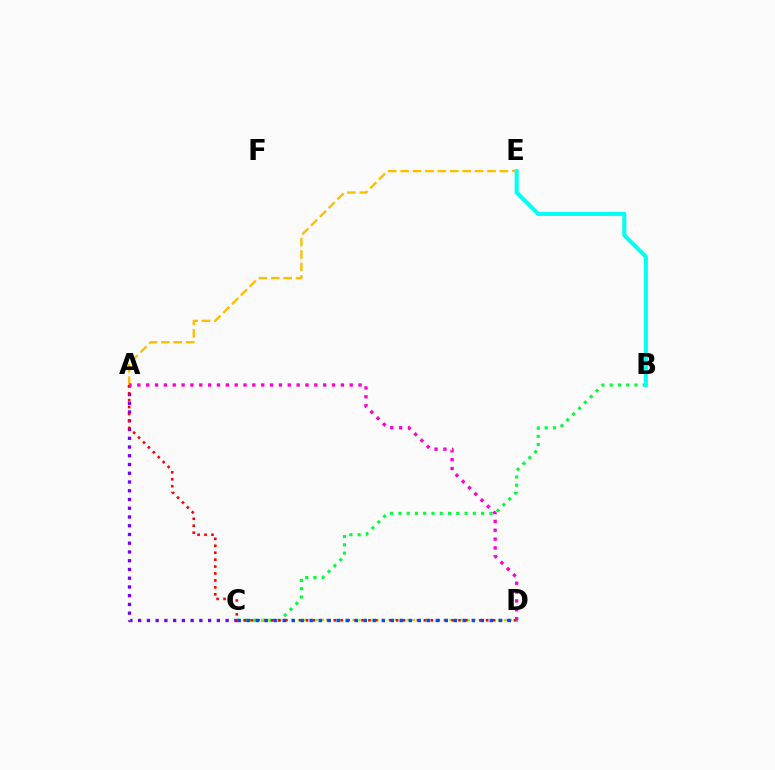{('A', 'C'): [{'color': '#7200ff', 'line_style': 'dotted', 'thickness': 2.38}], ('A', 'E'): [{'color': '#ffbd00', 'line_style': 'dashed', 'thickness': 1.69}], ('B', 'C'): [{'color': '#00ff39', 'line_style': 'dotted', 'thickness': 2.25}], ('C', 'D'): [{'color': '#84ff00', 'line_style': 'dotted', 'thickness': 1.65}, {'color': '#004bff', 'line_style': 'dotted', 'thickness': 2.45}], ('B', 'E'): [{'color': '#00fff6', 'line_style': 'solid', 'thickness': 2.92}], ('A', 'D'): [{'color': '#ff0000', 'line_style': 'dotted', 'thickness': 1.88}, {'color': '#ff00cf', 'line_style': 'dotted', 'thickness': 2.4}]}